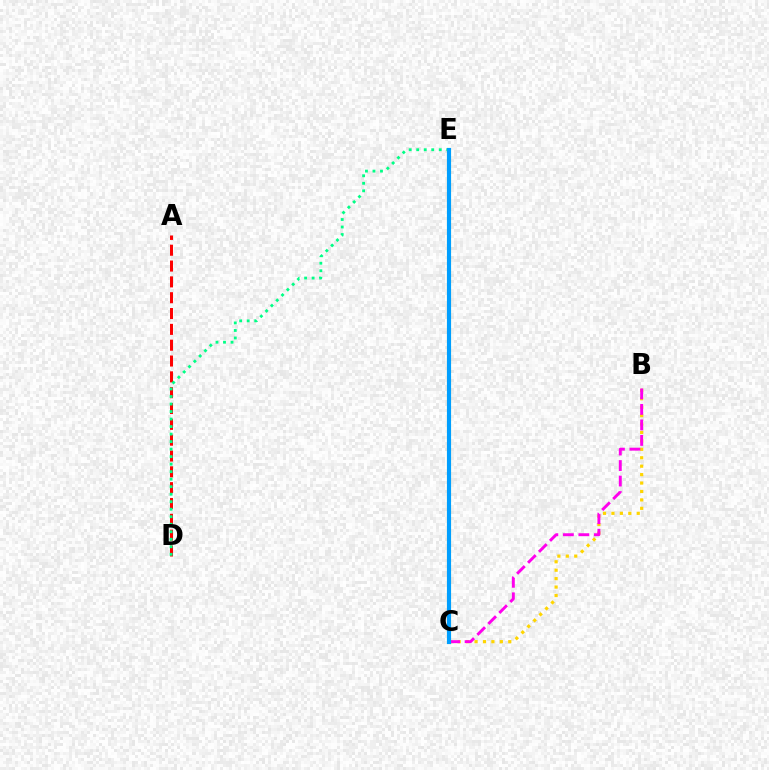{('C', 'E'): [{'color': '#4fff00', 'line_style': 'solid', 'thickness': 2.92}, {'color': '#3700ff', 'line_style': 'dashed', 'thickness': 2.74}, {'color': '#009eff', 'line_style': 'solid', 'thickness': 2.96}], ('A', 'D'): [{'color': '#ff0000', 'line_style': 'dashed', 'thickness': 2.15}], ('B', 'C'): [{'color': '#ffd500', 'line_style': 'dotted', 'thickness': 2.29}, {'color': '#ff00ed', 'line_style': 'dashed', 'thickness': 2.11}], ('D', 'E'): [{'color': '#00ff86', 'line_style': 'dotted', 'thickness': 2.04}]}